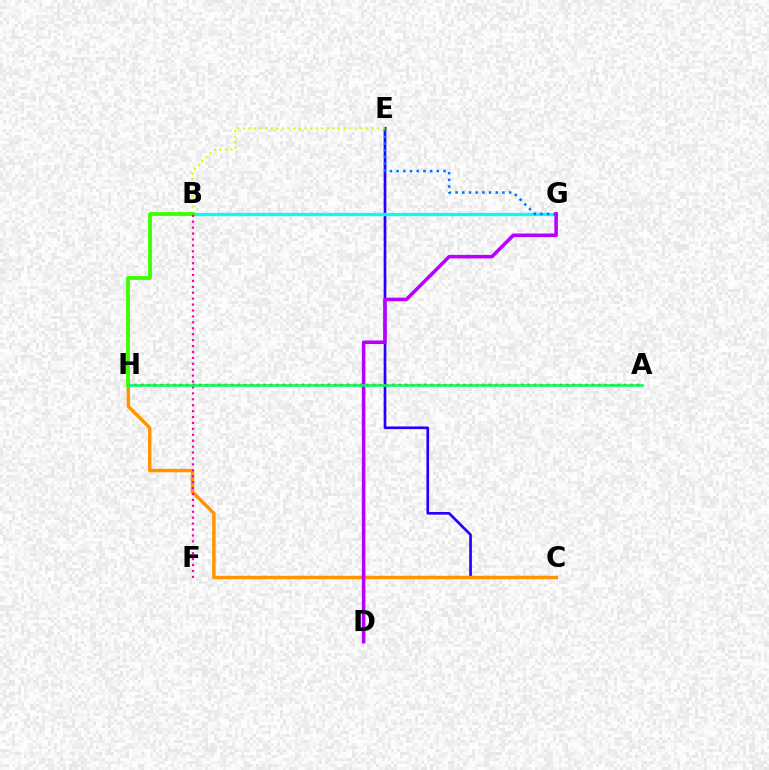{('C', 'E'): [{'color': '#2500ff', 'line_style': 'solid', 'thickness': 1.92}], ('B', 'G'): [{'color': '#00fff6', 'line_style': 'solid', 'thickness': 2.32}], ('B', 'E'): [{'color': '#d1ff00', 'line_style': 'dotted', 'thickness': 1.52}], ('C', 'H'): [{'color': '#ff9400', 'line_style': 'solid', 'thickness': 2.48}], ('E', 'G'): [{'color': '#0074ff', 'line_style': 'dotted', 'thickness': 1.82}], ('A', 'H'): [{'color': '#ff0000', 'line_style': 'dotted', 'thickness': 1.75}, {'color': '#00ff5c', 'line_style': 'solid', 'thickness': 1.87}], ('B', 'H'): [{'color': '#3dff00', 'line_style': 'solid', 'thickness': 2.75}], ('D', 'G'): [{'color': '#b900ff', 'line_style': 'solid', 'thickness': 2.56}], ('B', 'F'): [{'color': '#ff00ac', 'line_style': 'dotted', 'thickness': 1.61}]}